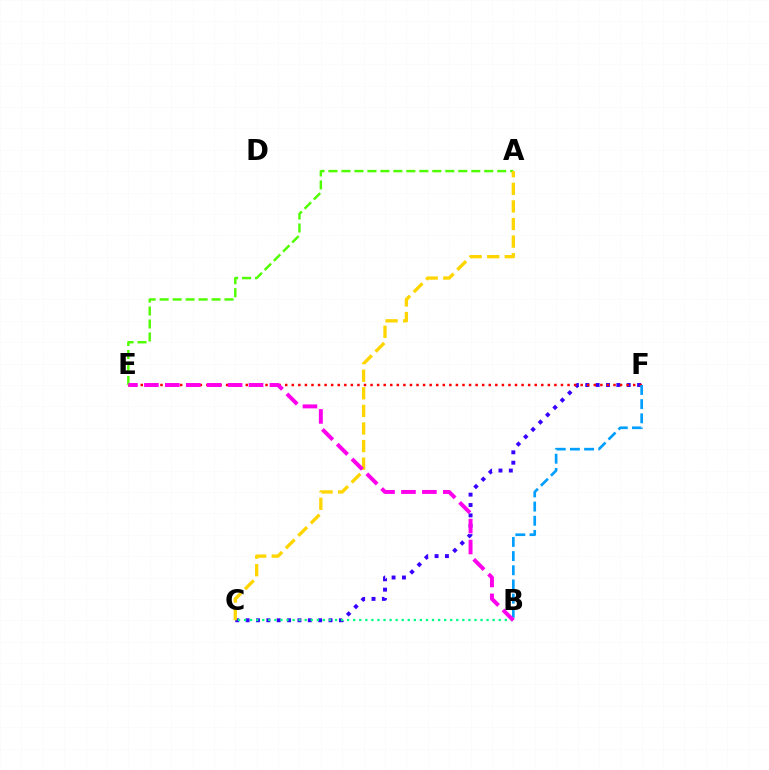{('C', 'F'): [{'color': '#3700ff', 'line_style': 'dotted', 'thickness': 2.82}], ('E', 'F'): [{'color': '#ff0000', 'line_style': 'dotted', 'thickness': 1.78}], ('A', 'E'): [{'color': '#4fff00', 'line_style': 'dashed', 'thickness': 1.76}], ('B', 'C'): [{'color': '#00ff86', 'line_style': 'dotted', 'thickness': 1.65}], ('B', 'F'): [{'color': '#009eff', 'line_style': 'dashed', 'thickness': 1.93}], ('A', 'C'): [{'color': '#ffd500', 'line_style': 'dashed', 'thickness': 2.39}], ('B', 'E'): [{'color': '#ff00ed', 'line_style': 'dashed', 'thickness': 2.84}]}